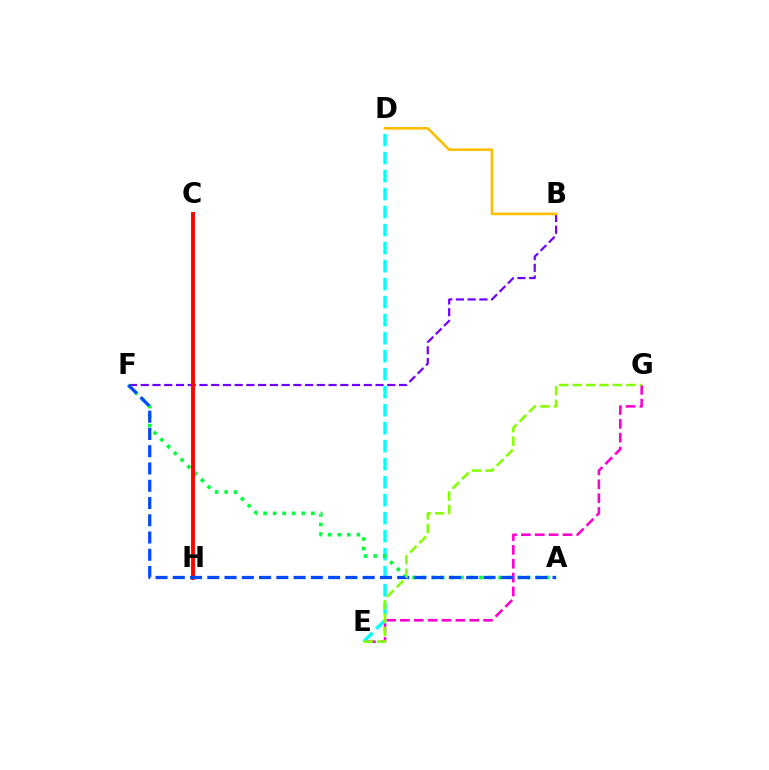{('B', 'F'): [{'color': '#7200ff', 'line_style': 'dashed', 'thickness': 1.59}], ('E', 'G'): [{'color': '#ff00cf', 'line_style': 'dashed', 'thickness': 1.88}, {'color': '#84ff00', 'line_style': 'dashed', 'thickness': 1.82}], ('D', 'E'): [{'color': '#00fff6', 'line_style': 'dashed', 'thickness': 2.45}], ('A', 'F'): [{'color': '#00ff39', 'line_style': 'dotted', 'thickness': 2.6}, {'color': '#004bff', 'line_style': 'dashed', 'thickness': 2.34}], ('C', 'H'): [{'color': '#ff0000', 'line_style': 'solid', 'thickness': 2.8}], ('B', 'D'): [{'color': '#ffbd00', 'line_style': 'solid', 'thickness': 1.88}]}